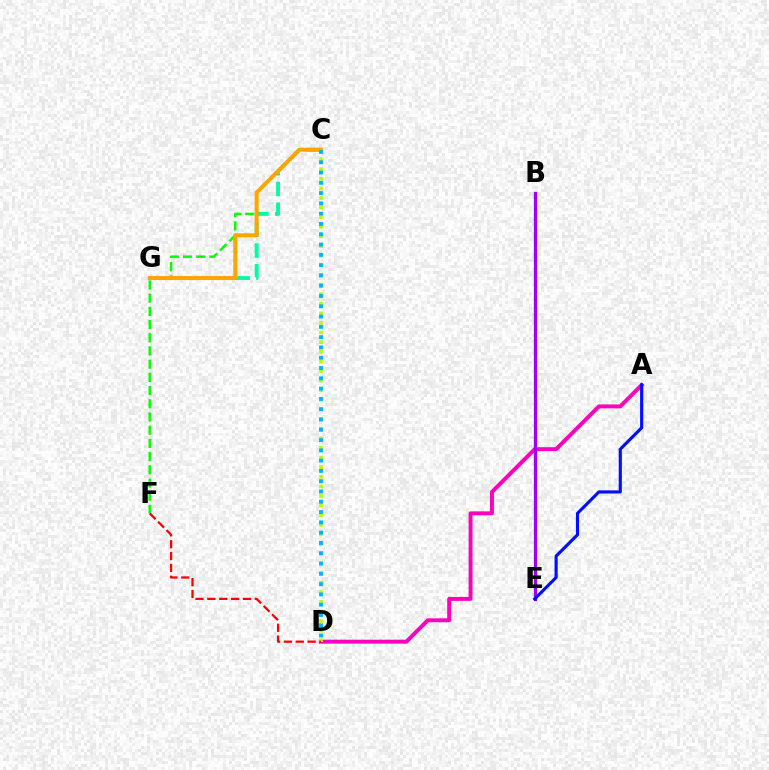{('C', 'F'): [{'color': '#08ff00', 'line_style': 'dashed', 'thickness': 1.79}], ('A', 'D'): [{'color': '#ff00bd', 'line_style': 'solid', 'thickness': 2.83}], ('C', 'G'): [{'color': '#00ff9d', 'line_style': 'dashed', 'thickness': 2.82}, {'color': '#ffa500', 'line_style': 'solid', 'thickness': 2.89}], ('B', 'E'): [{'color': '#9b00ff', 'line_style': 'solid', 'thickness': 2.35}], ('C', 'D'): [{'color': '#b3ff00', 'line_style': 'dotted', 'thickness': 2.61}, {'color': '#00b5ff', 'line_style': 'dotted', 'thickness': 2.8}], ('A', 'E'): [{'color': '#0010ff', 'line_style': 'solid', 'thickness': 2.27}], ('D', 'F'): [{'color': '#ff0000', 'line_style': 'dashed', 'thickness': 1.61}]}